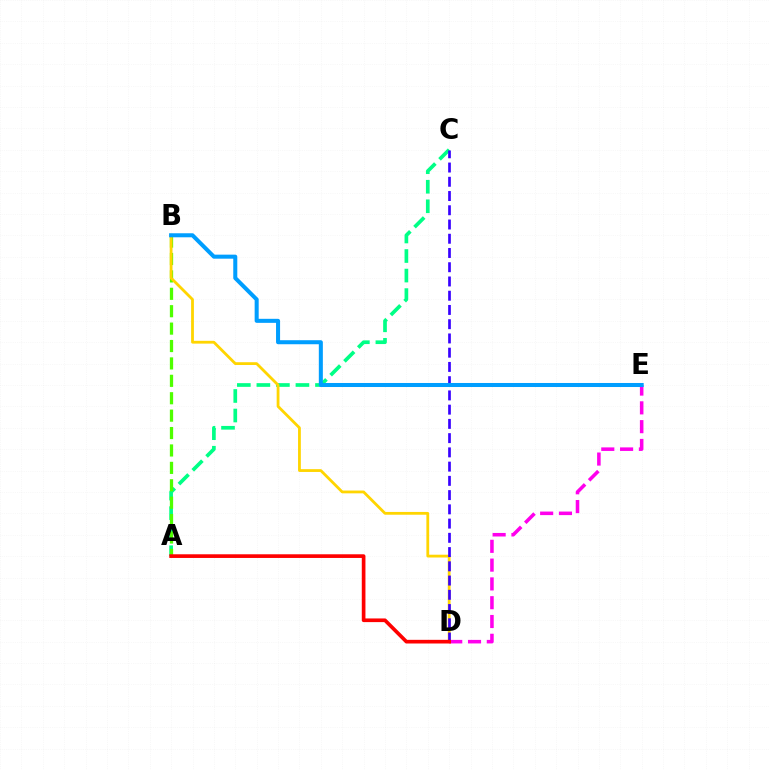{('A', 'C'): [{'color': '#00ff86', 'line_style': 'dashed', 'thickness': 2.65}], ('D', 'E'): [{'color': '#ff00ed', 'line_style': 'dashed', 'thickness': 2.55}], ('A', 'B'): [{'color': '#4fff00', 'line_style': 'dashed', 'thickness': 2.36}], ('B', 'D'): [{'color': '#ffd500', 'line_style': 'solid', 'thickness': 2.01}], ('C', 'D'): [{'color': '#3700ff', 'line_style': 'dashed', 'thickness': 1.93}], ('B', 'E'): [{'color': '#009eff', 'line_style': 'solid', 'thickness': 2.9}], ('A', 'D'): [{'color': '#ff0000', 'line_style': 'solid', 'thickness': 2.64}]}